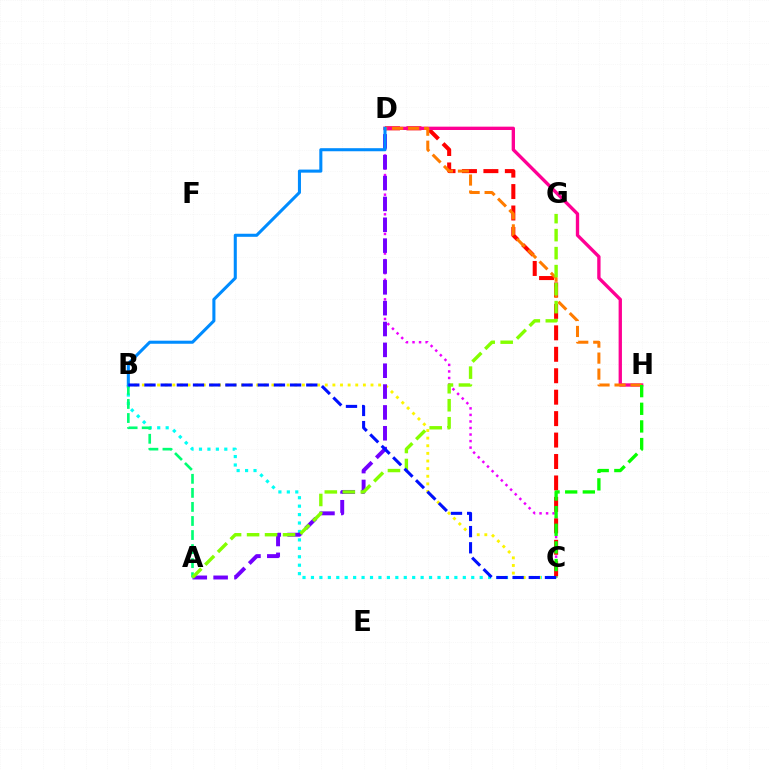{('C', 'D'): [{'color': '#ee00ff', 'line_style': 'dotted', 'thickness': 1.78}, {'color': '#ff0000', 'line_style': 'dashed', 'thickness': 2.91}], ('B', 'C'): [{'color': '#00fff6', 'line_style': 'dotted', 'thickness': 2.29}, {'color': '#fcf500', 'line_style': 'dotted', 'thickness': 2.07}, {'color': '#0010ff', 'line_style': 'dashed', 'thickness': 2.2}], ('D', 'H'): [{'color': '#ff0094', 'line_style': 'solid', 'thickness': 2.4}, {'color': '#ff7c00', 'line_style': 'dashed', 'thickness': 2.18}], ('A', 'D'): [{'color': '#7200ff', 'line_style': 'dashed', 'thickness': 2.83}], ('A', 'B'): [{'color': '#00ff74', 'line_style': 'dashed', 'thickness': 1.91}], ('C', 'H'): [{'color': '#08ff00', 'line_style': 'dashed', 'thickness': 2.4}], ('A', 'G'): [{'color': '#84ff00', 'line_style': 'dashed', 'thickness': 2.45}], ('B', 'D'): [{'color': '#008cff', 'line_style': 'solid', 'thickness': 2.21}]}